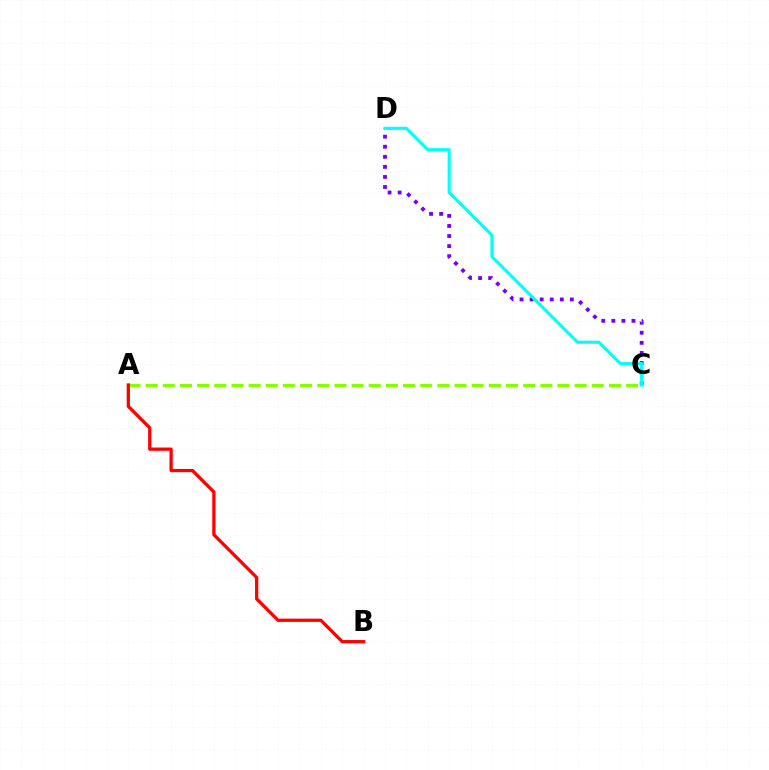{('C', 'D'): [{'color': '#7200ff', 'line_style': 'dotted', 'thickness': 2.73}, {'color': '#00fff6', 'line_style': 'solid', 'thickness': 2.24}], ('A', 'C'): [{'color': '#84ff00', 'line_style': 'dashed', 'thickness': 2.33}], ('A', 'B'): [{'color': '#ff0000', 'line_style': 'solid', 'thickness': 2.35}]}